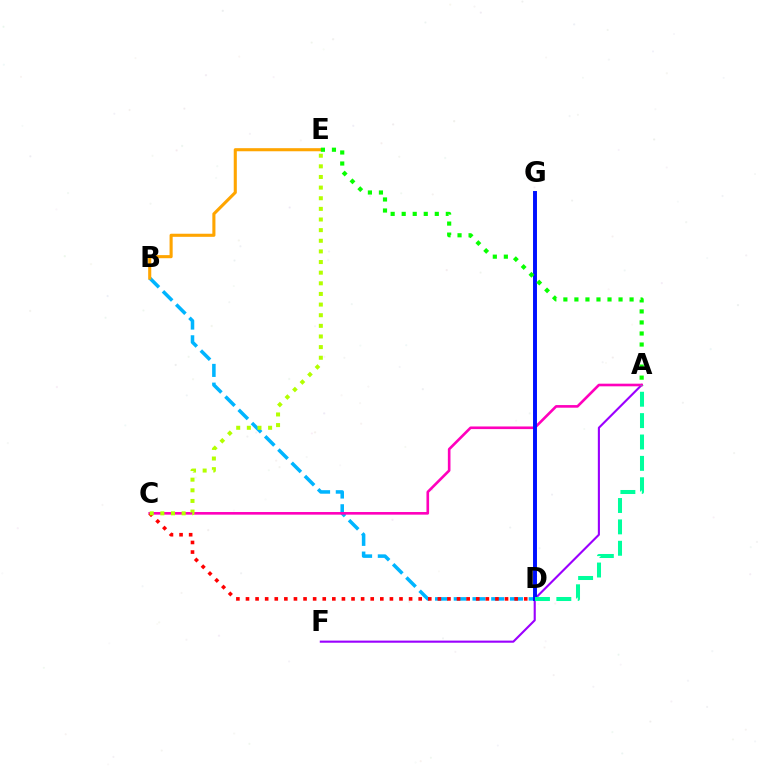{('A', 'F'): [{'color': '#9b00ff', 'line_style': 'solid', 'thickness': 1.52}], ('B', 'D'): [{'color': '#00b5ff', 'line_style': 'dashed', 'thickness': 2.54}], ('B', 'E'): [{'color': '#ffa500', 'line_style': 'solid', 'thickness': 2.23}], ('A', 'C'): [{'color': '#ff00bd', 'line_style': 'solid', 'thickness': 1.89}], ('C', 'D'): [{'color': '#ff0000', 'line_style': 'dotted', 'thickness': 2.61}], ('D', 'G'): [{'color': '#0010ff', 'line_style': 'solid', 'thickness': 2.84}], ('A', 'D'): [{'color': '#00ff9d', 'line_style': 'dashed', 'thickness': 2.9}], ('C', 'E'): [{'color': '#b3ff00', 'line_style': 'dotted', 'thickness': 2.89}], ('A', 'E'): [{'color': '#08ff00', 'line_style': 'dotted', 'thickness': 3.0}]}